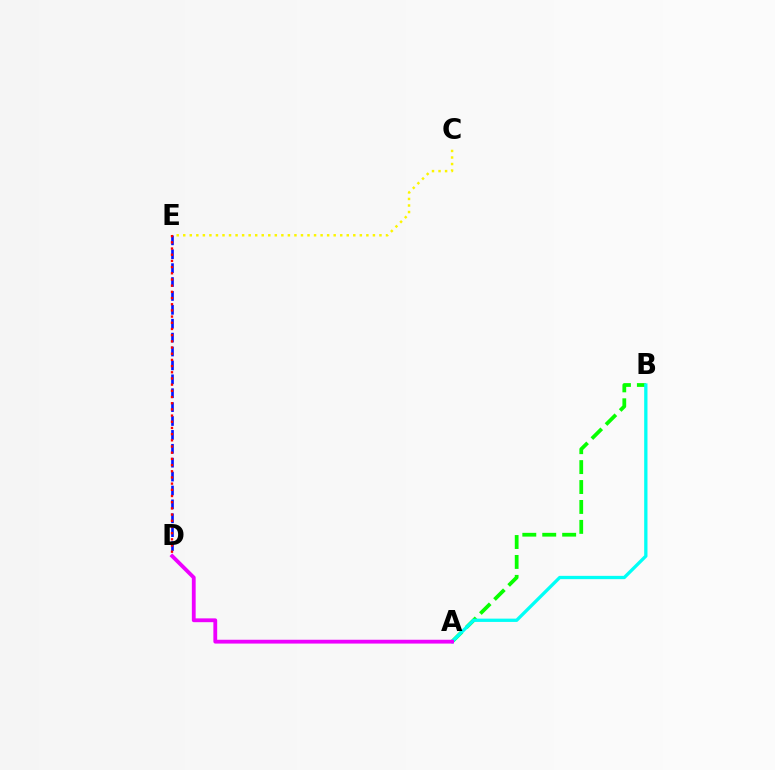{('C', 'E'): [{'color': '#fcf500', 'line_style': 'dotted', 'thickness': 1.78}], ('A', 'B'): [{'color': '#08ff00', 'line_style': 'dashed', 'thickness': 2.71}, {'color': '#00fff6', 'line_style': 'solid', 'thickness': 2.37}], ('D', 'E'): [{'color': '#0010ff', 'line_style': 'dashed', 'thickness': 1.89}, {'color': '#ff0000', 'line_style': 'dotted', 'thickness': 1.68}], ('A', 'D'): [{'color': '#ee00ff', 'line_style': 'solid', 'thickness': 2.75}]}